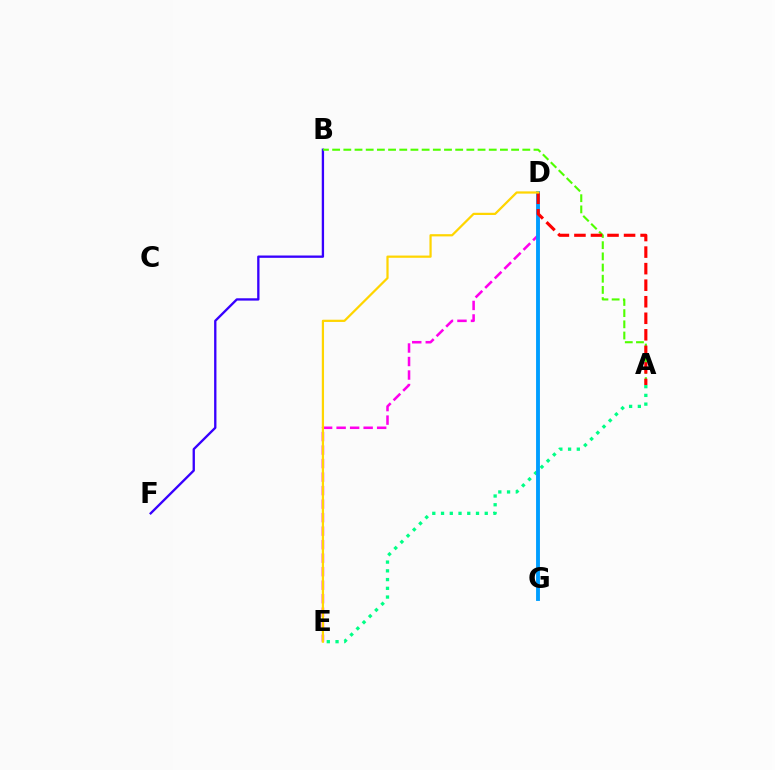{('D', 'E'): [{'color': '#ff00ed', 'line_style': 'dashed', 'thickness': 1.84}, {'color': '#ffd500', 'line_style': 'solid', 'thickness': 1.61}], ('A', 'E'): [{'color': '#00ff86', 'line_style': 'dotted', 'thickness': 2.37}], ('D', 'G'): [{'color': '#009eff', 'line_style': 'solid', 'thickness': 2.78}], ('B', 'F'): [{'color': '#3700ff', 'line_style': 'solid', 'thickness': 1.67}], ('A', 'B'): [{'color': '#4fff00', 'line_style': 'dashed', 'thickness': 1.52}], ('A', 'D'): [{'color': '#ff0000', 'line_style': 'dashed', 'thickness': 2.25}]}